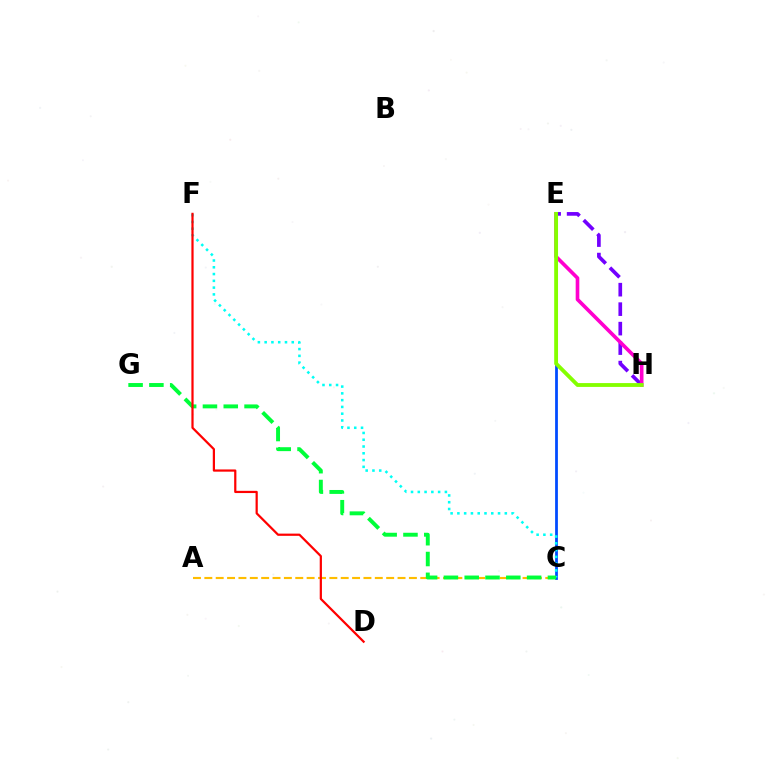{('C', 'E'): [{'color': '#004bff', 'line_style': 'solid', 'thickness': 2.0}], ('E', 'H'): [{'color': '#7200ff', 'line_style': 'dashed', 'thickness': 2.65}, {'color': '#ff00cf', 'line_style': 'solid', 'thickness': 2.62}, {'color': '#84ff00', 'line_style': 'solid', 'thickness': 2.76}], ('C', 'F'): [{'color': '#00fff6', 'line_style': 'dotted', 'thickness': 1.84}], ('A', 'C'): [{'color': '#ffbd00', 'line_style': 'dashed', 'thickness': 1.54}], ('C', 'G'): [{'color': '#00ff39', 'line_style': 'dashed', 'thickness': 2.83}], ('D', 'F'): [{'color': '#ff0000', 'line_style': 'solid', 'thickness': 1.6}]}